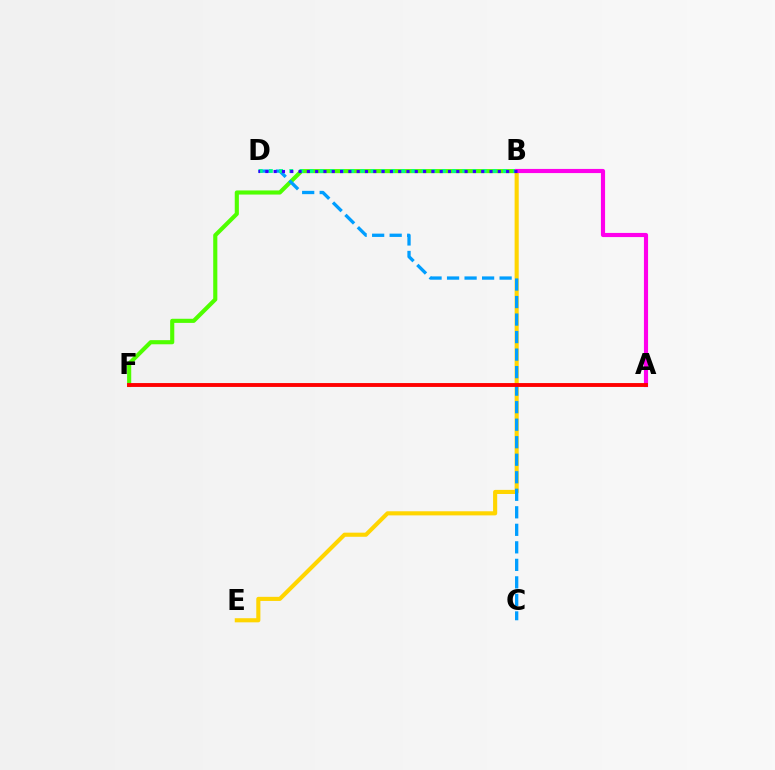{('B', 'F'): [{'color': '#4fff00', 'line_style': 'solid', 'thickness': 2.97}], ('B', 'E'): [{'color': '#ffd500', 'line_style': 'solid', 'thickness': 2.96}], ('C', 'D'): [{'color': '#009eff', 'line_style': 'dashed', 'thickness': 2.38}], ('B', 'D'): [{'color': '#00ff86', 'line_style': 'dotted', 'thickness': 2.76}, {'color': '#3700ff', 'line_style': 'dotted', 'thickness': 2.26}], ('A', 'B'): [{'color': '#ff00ed', 'line_style': 'solid', 'thickness': 2.98}], ('A', 'F'): [{'color': '#ff0000', 'line_style': 'solid', 'thickness': 2.79}]}